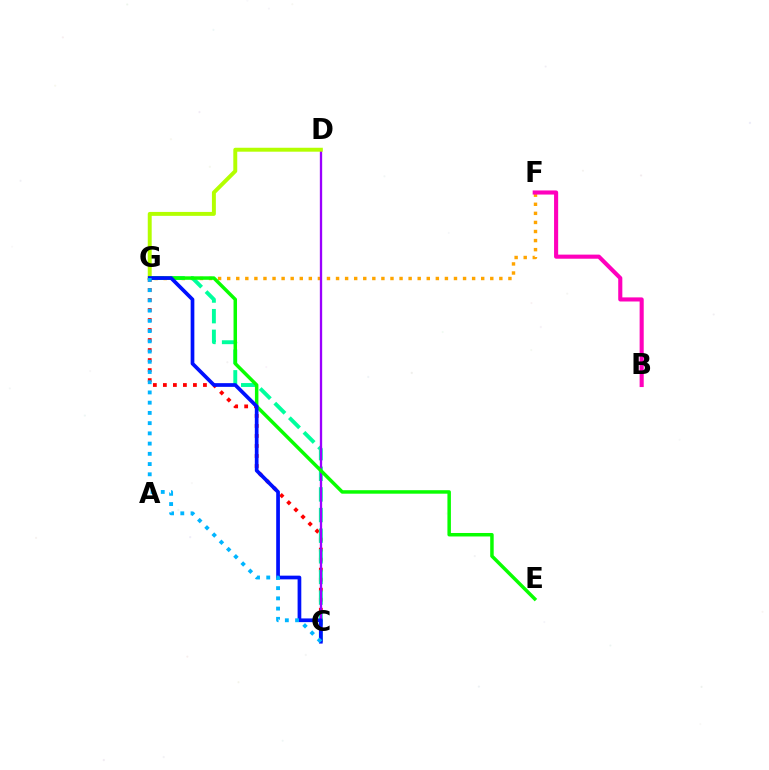{('C', 'G'): [{'color': '#ff0000', 'line_style': 'dotted', 'thickness': 2.72}, {'color': '#00ff9d', 'line_style': 'dashed', 'thickness': 2.8}, {'color': '#0010ff', 'line_style': 'solid', 'thickness': 2.67}, {'color': '#00b5ff', 'line_style': 'dotted', 'thickness': 2.78}], ('F', 'G'): [{'color': '#ffa500', 'line_style': 'dotted', 'thickness': 2.46}], ('C', 'D'): [{'color': '#9b00ff', 'line_style': 'solid', 'thickness': 1.67}], ('D', 'G'): [{'color': '#b3ff00', 'line_style': 'solid', 'thickness': 2.83}], ('B', 'F'): [{'color': '#ff00bd', 'line_style': 'solid', 'thickness': 2.95}], ('E', 'G'): [{'color': '#08ff00', 'line_style': 'solid', 'thickness': 2.51}]}